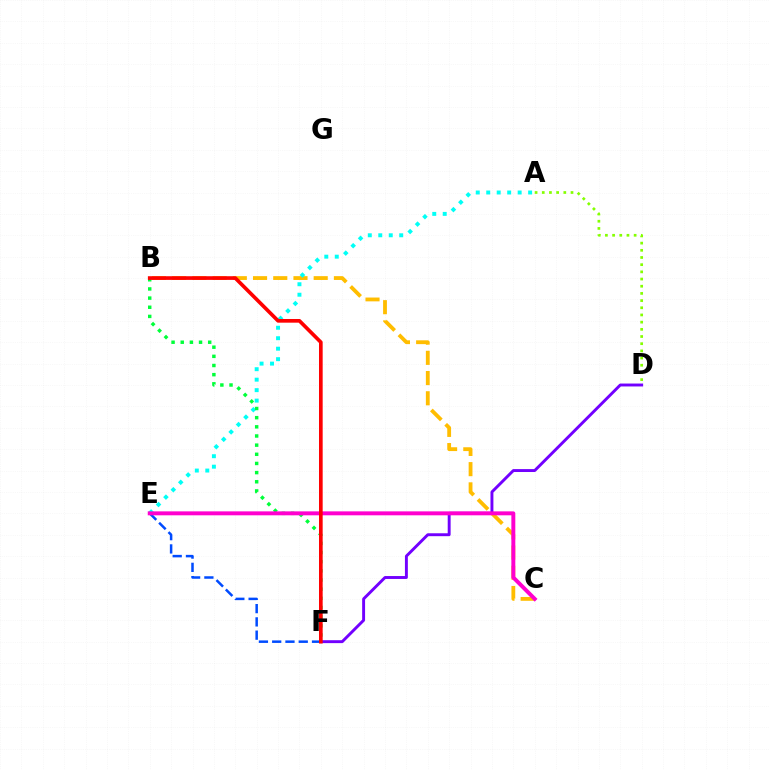{('B', 'C'): [{'color': '#ffbd00', 'line_style': 'dashed', 'thickness': 2.75}], ('E', 'F'): [{'color': '#004bff', 'line_style': 'dashed', 'thickness': 1.8}], ('D', 'F'): [{'color': '#7200ff', 'line_style': 'solid', 'thickness': 2.1}], ('A', 'D'): [{'color': '#84ff00', 'line_style': 'dotted', 'thickness': 1.95}], ('A', 'E'): [{'color': '#00fff6', 'line_style': 'dotted', 'thickness': 2.85}], ('B', 'F'): [{'color': '#00ff39', 'line_style': 'dotted', 'thickness': 2.49}, {'color': '#ff0000', 'line_style': 'solid', 'thickness': 2.64}], ('C', 'E'): [{'color': '#ff00cf', 'line_style': 'solid', 'thickness': 2.84}]}